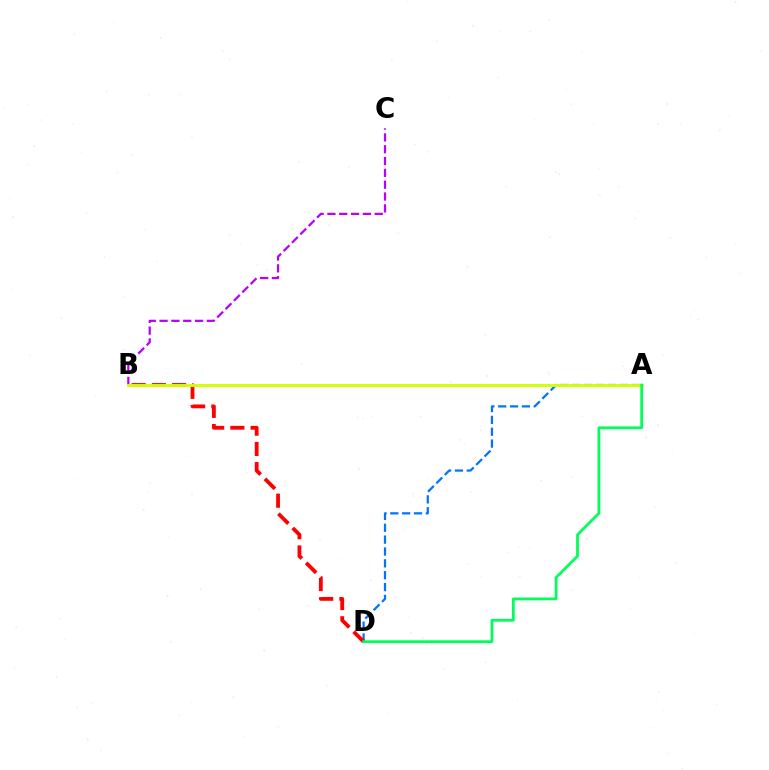{('B', 'C'): [{'color': '#b900ff', 'line_style': 'dashed', 'thickness': 1.61}], ('A', 'D'): [{'color': '#0074ff', 'line_style': 'dashed', 'thickness': 1.61}, {'color': '#00ff5c', 'line_style': 'solid', 'thickness': 2.0}], ('B', 'D'): [{'color': '#ff0000', 'line_style': 'dashed', 'thickness': 2.75}], ('A', 'B'): [{'color': '#d1ff00', 'line_style': 'solid', 'thickness': 2.09}]}